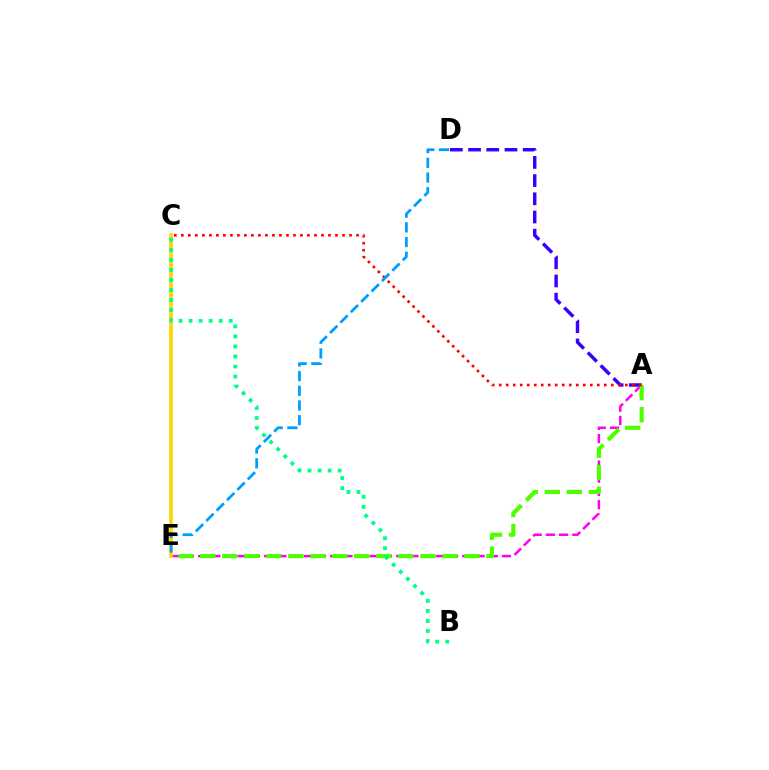{('A', 'E'): [{'color': '#ff00ed', 'line_style': 'dashed', 'thickness': 1.79}, {'color': '#4fff00', 'line_style': 'dashed', 'thickness': 2.99}], ('A', 'D'): [{'color': '#3700ff', 'line_style': 'dashed', 'thickness': 2.47}], ('A', 'C'): [{'color': '#ff0000', 'line_style': 'dotted', 'thickness': 1.9}], ('C', 'E'): [{'color': '#ffd500', 'line_style': 'solid', 'thickness': 2.62}], ('B', 'C'): [{'color': '#00ff86', 'line_style': 'dotted', 'thickness': 2.73}], ('D', 'E'): [{'color': '#009eff', 'line_style': 'dashed', 'thickness': 1.99}]}